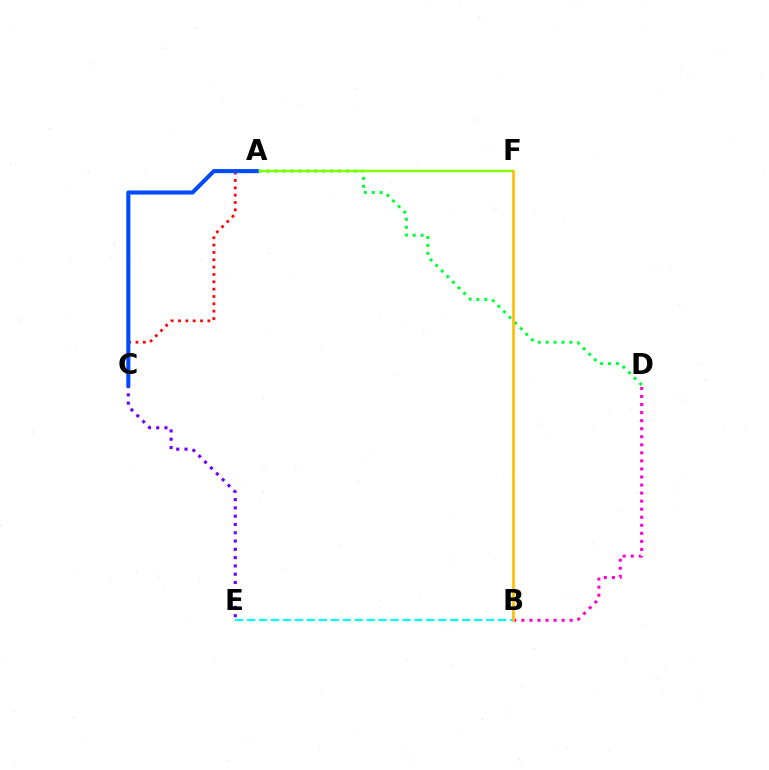{('A', 'D'): [{'color': '#00ff39', 'line_style': 'dotted', 'thickness': 2.15}], ('A', 'C'): [{'color': '#ff0000', 'line_style': 'dotted', 'thickness': 2.0}, {'color': '#004bff', 'line_style': 'solid', 'thickness': 2.94}], ('B', 'D'): [{'color': '#ff00cf', 'line_style': 'dotted', 'thickness': 2.19}], ('A', 'F'): [{'color': '#84ff00', 'line_style': 'solid', 'thickness': 1.74}], ('B', 'E'): [{'color': '#00fff6', 'line_style': 'dashed', 'thickness': 1.62}], ('C', 'E'): [{'color': '#7200ff', 'line_style': 'dotted', 'thickness': 2.25}], ('B', 'F'): [{'color': '#ffbd00', 'line_style': 'solid', 'thickness': 1.89}]}